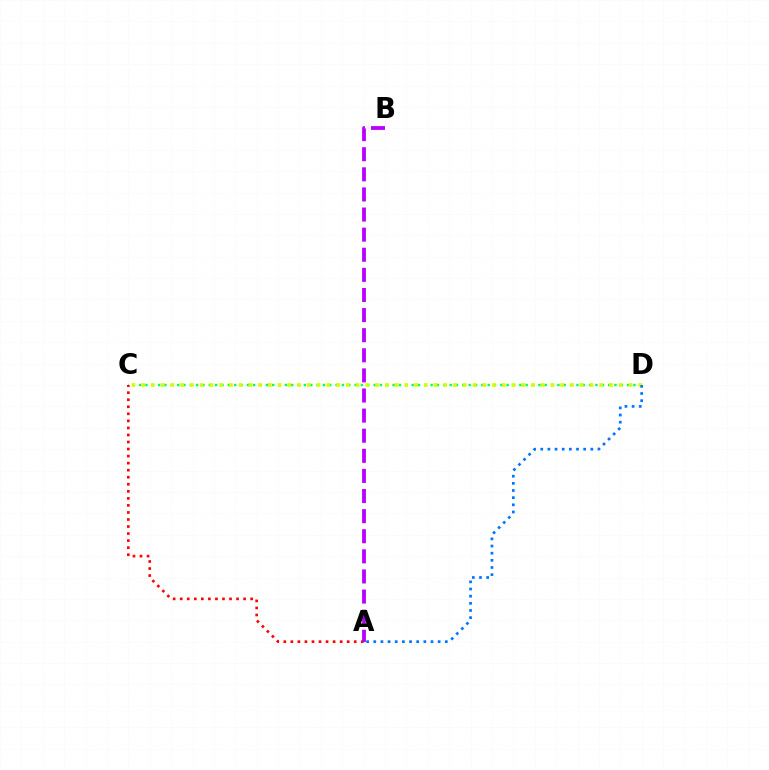{('C', 'D'): [{'color': '#00ff5c', 'line_style': 'dotted', 'thickness': 1.72}, {'color': '#d1ff00', 'line_style': 'dotted', 'thickness': 2.65}], ('A', 'C'): [{'color': '#ff0000', 'line_style': 'dotted', 'thickness': 1.91}], ('A', 'B'): [{'color': '#b900ff', 'line_style': 'dashed', 'thickness': 2.73}], ('A', 'D'): [{'color': '#0074ff', 'line_style': 'dotted', 'thickness': 1.94}]}